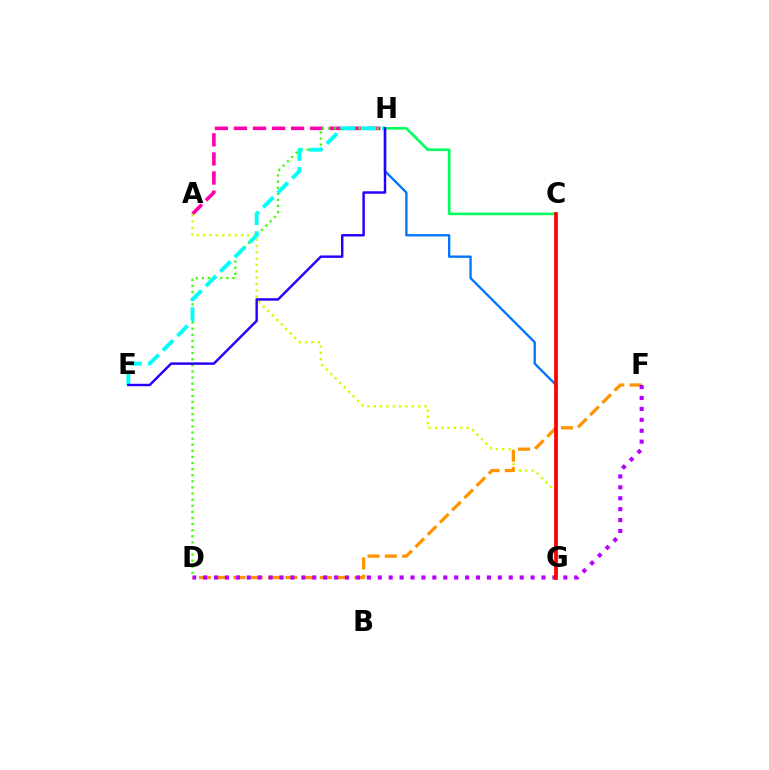{('A', 'H'): [{'color': '#ff00ac', 'line_style': 'dashed', 'thickness': 2.59}], ('D', 'H'): [{'color': '#3dff00', 'line_style': 'dotted', 'thickness': 1.66}], ('A', 'G'): [{'color': '#d1ff00', 'line_style': 'dotted', 'thickness': 1.72}], ('D', 'F'): [{'color': '#ff9400', 'line_style': 'dashed', 'thickness': 2.35}, {'color': '#b900ff', 'line_style': 'dotted', 'thickness': 2.97}], ('G', 'H'): [{'color': '#0074ff', 'line_style': 'solid', 'thickness': 1.68}], ('E', 'H'): [{'color': '#00fff6', 'line_style': 'dashed', 'thickness': 2.79}, {'color': '#2500ff', 'line_style': 'solid', 'thickness': 1.76}], ('C', 'H'): [{'color': '#00ff5c', 'line_style': 'solid', 'thickness': 1.88}], ('C', 'G'): [{'color': '#ff0000', 'line_style': 'solid', 'thickness': 2.66}]}